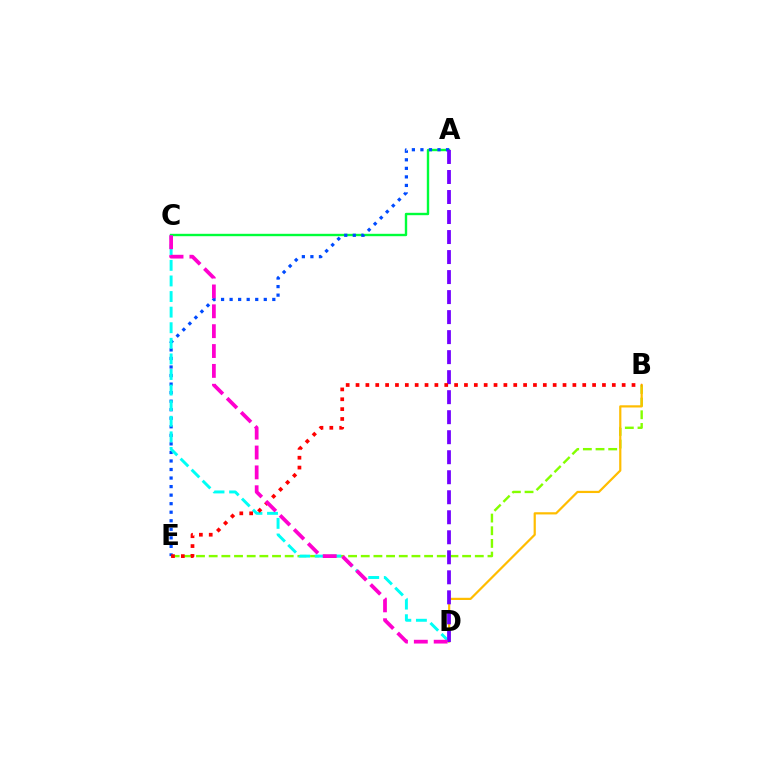{('A', 'C'): [{'color': '#00ff39', 'line_style': 'solid', 'thickness': 1.72}], ('B', 'E'): [{'color': '#84ff00', 'line_style': 'dashed', 'thickness': 1.72}, {'color': '#ff0000', 'line_style': 'dotted', 'thickness': 2.68}], ('B', 'D'): [{'color': '#ffbd00', 'line_style': 'solid', 'thickness': 1.59}], ('A', 'E'): [{'color': '#004bff', 'line_style': 'dotted', 'thickness': 2.32}], ('C', 'D'): [{'color': '#00fff6', 'line_style': 'dashed', 'thickness': 2.12}, {'color': '#ff00cf', 'line_style': 'dashed', 'thickness': 2.7}], ('A', 'D'): [{'color': '#7200ff', 'line_style': 'dashed', 'thickness': 2.72}]}